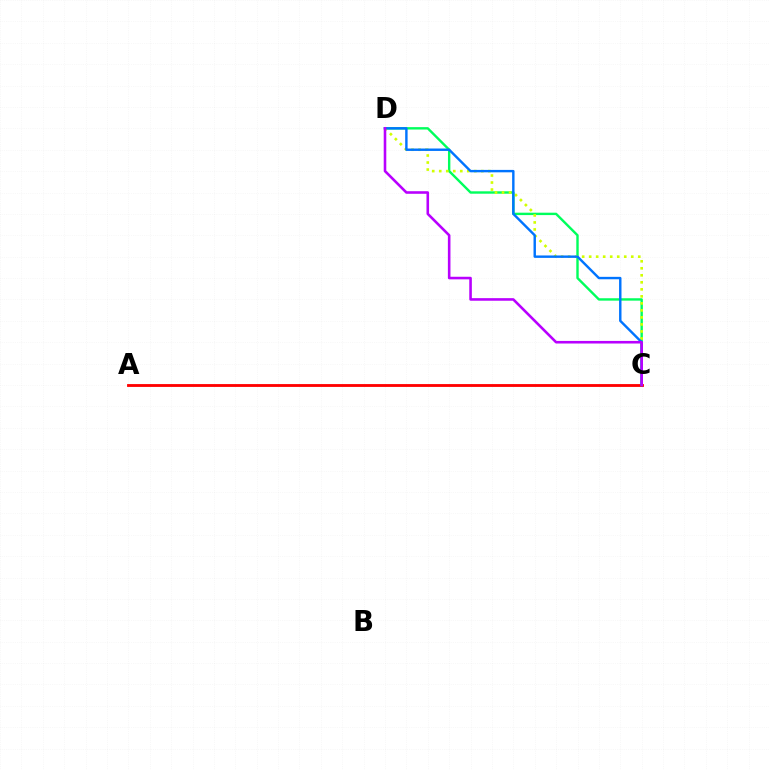{('C', 'D'): [{'color': '#00ff5c', 'line_style': 'solid', 'thickness': 1.73}, {'color': '#d1ff00', 'line_style': 'dotted', 'thickness': 1.91}, {'color': '#0074ff', 'line_style': 'solid', 'thickness': 1.74}, {'color': '#b900ff', 'line_style': 'solid', 'thickness': 1.86}], ('A', 'C'): [{'color': '#ff0000', 'line_style': 'solid', 'thickness': 2.04}]}